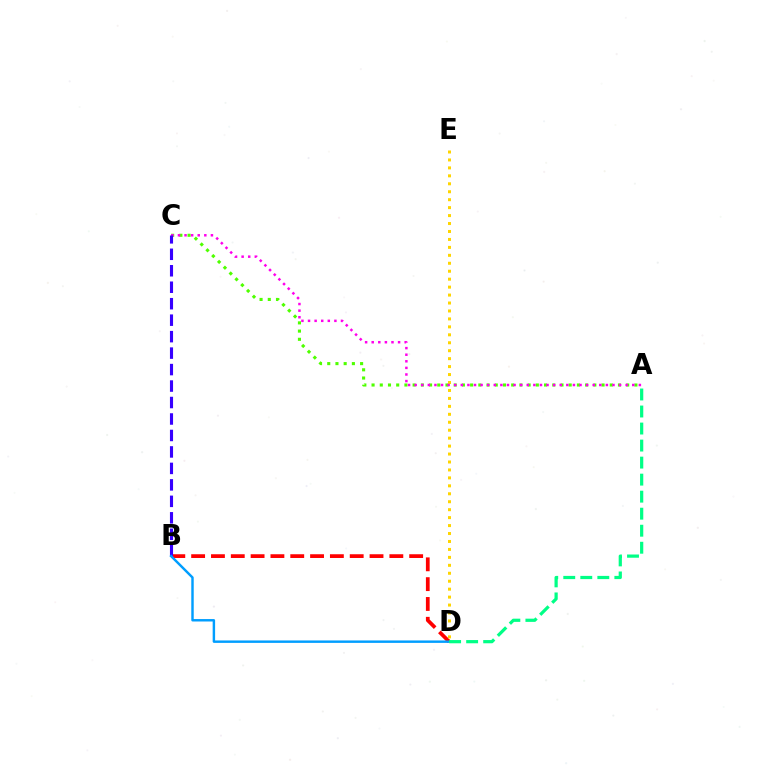{('B', 'D'): [{'color': '#ff0000', 'line_style': 'dashed', 'thickness': 2.69}, {'color': '#009eff', 'line_style': 'solid', 'thickness': 1.76}], ('A', 'C'): [{'color': '#4fff00', 'line_style': 'dotted', 'thickness': 2.23}, {'color': '#ff00ed', 'line_style': 'dotted', 'thickness': 1.79}], ('D', 'E'): [{'color': '#ffd500', 'line_style': 'dotted', 'thickness': 2.16}], ('B', 'C'): [{'color': '#3700ff', 'line_style': 'dashed', 'thickness': 2.24}], ('A', 'D'): [{'color': '#00ff86', 'line_style': 'dashed', 'thickness': 2.31}]}